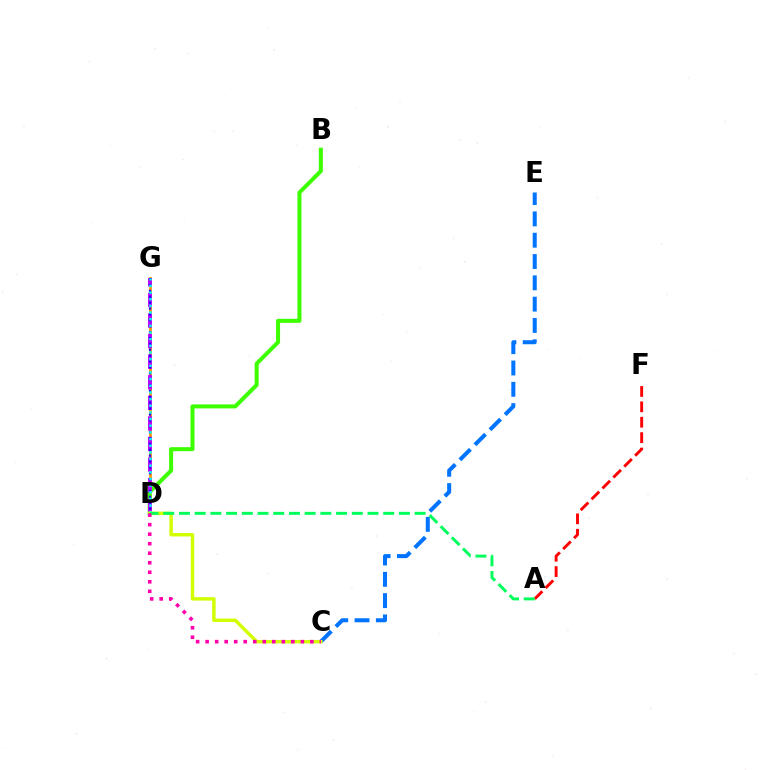{('D', 'G'): [{'color': '#ff9400', 'line_style': 'solid', 'thickness': 2.0}, {'color': '#b900ff', 'line_style': 'dashed', 'thickness': 2.8}, {'color': '#2500ff', 'line_style': 'dotted', 'thickness': 1.6}, {'color': '#00fff6', 'line_style': 'dotted', 'thickness': 1.81}], ('A', 'F'): [{'color': '#ff0000', 'line_style': 'dashed', 'thickness': 2.09}], ('B', 'D'): [{'color': '#3dff00', 'line_style': 'solid', 'thickness': 2.89}], ('C', 'E'): [{'color': '#0074ff', 'line_style': 'dashed', 'thickness': 2.89}], ('C', 'D'): [{'color': '#d1ff00', 'line_style': 'solid', 'thickness': 2.46}, {'color': '#ff00ac', 'line_style': 'dotted', 'thickness': 2.59}], ('A', 'D'): [{'color': '#00ff5c', 'line_style': 'dashed', 'thickness': 2.13}]}